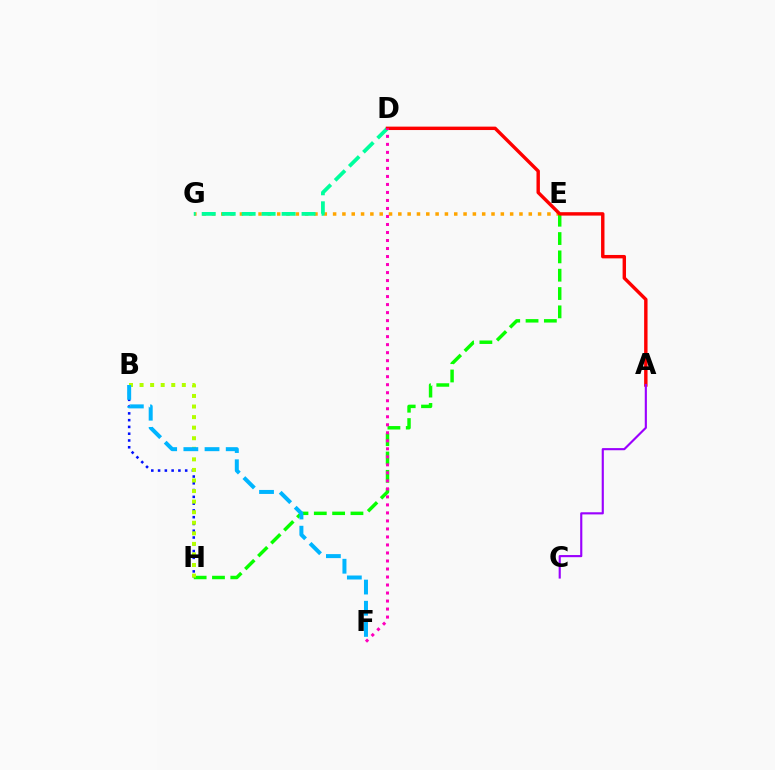{('B', 'H'): [{'color': '#0010ff', 'line_style': 'dotted', 'thickness': 1.84}, {'color': '#b3ff00', 'line_style': 'dotted', 'thickness': 2.87}], ('E', 'G'): [{'color': '#ffa500', 'line_style': 'dotted', 'thickness': 2.53}], ('E', 'H'): [{'color': '#08ff00', 'line_style': 'dashed', 'thickness': 2.49}], ('D', 'G'): [{'color': '#00ff9d', 'line_style': 'dashed', 'thickness': 2.71}], ('A', 'D'): [{'color': '#ff0000', 'line_style': 'solid', 'thickness': 2.46}], ('D', 'F'): [{'color': '#ff00bd', 'line_style': 'dotted', 'thickness': 2.18}], ('B', 'F'): [{'color': '#00b5ff', 'line_style': 'dashed', 'thickness': 2.88}], ('A', 'C'): [{'color': '#9b00ff', 'line_style': 'solid', 'thickness': 1.54}]}